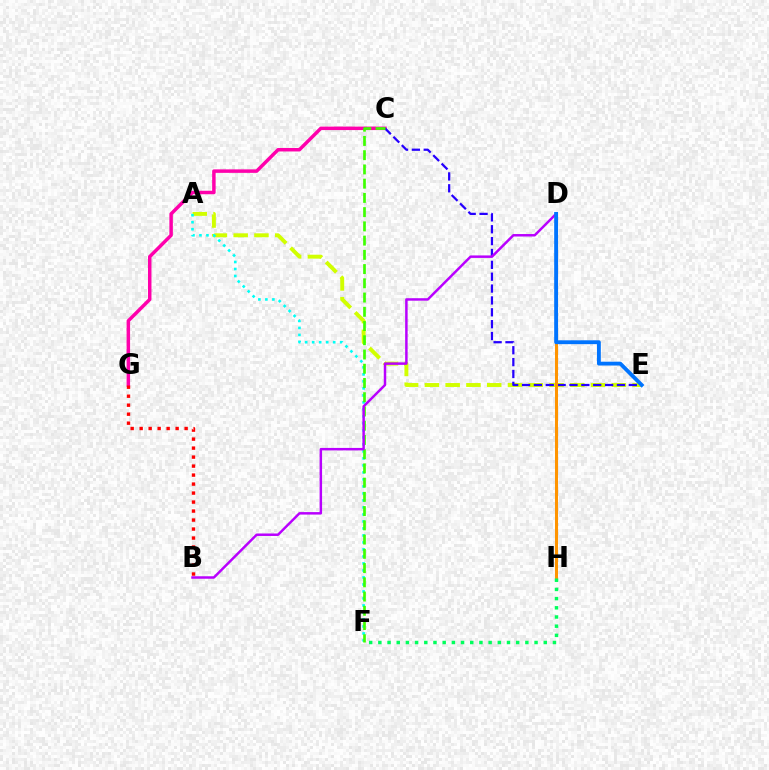{('C', 'G'): [{'color': '#ff00ac', 'line_style': 'solid', 'thickness': 2.51}], ('A', 'E'): [{'color': '#d1ff00', 'line_style': 'dashed', 'thickness': 2.82}], ('C', 'E'): [{'color': '#2500ff', 'line_style': 'dashed', 'thickness': 1.61}], ('A', 'F'): [{'color': '#00fff6', 'line_style': 'dotted', 'thickness': 1.9}], ('D', 'H'): [{'color': '#ff9400', 'line_style': 'solid', 'thickness': 2.18}], ('F', 'H'): [{'color': '#00ff5c', 'line_style': 'dotted', 'thickness': 2.5}], ('B', 'G'): [{'color': '#ff0000', 'line_style': 'dotted', 'thickness': 2.44}], ('C', 'F'): [{'color': '#3dff00', 'line_style': 'dashed', 'thickness': 1.93}], ('B', 'D'): [{'color': '#b900ff', 'line_style': 'solid', 'thickness': 1.78}], ('D', 'E'): [{'color': '#0074ff', 'line_style': 'solid', 'thickness': 2.77}]}